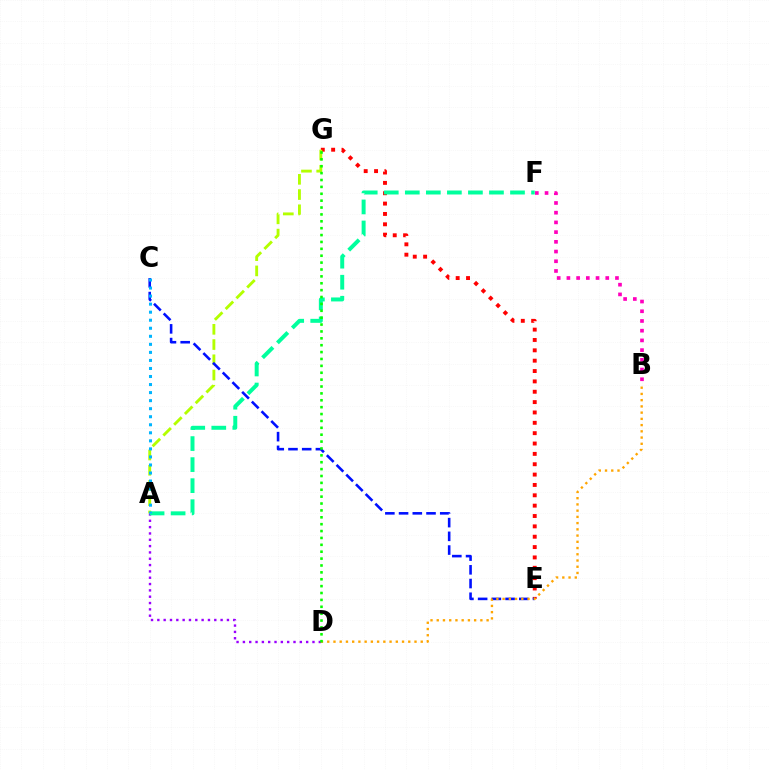{('E', 'G'): [{'color': '#ff0000', 'line_style': 'dotted', 'thickness': 2.81}], ('B', 'F'): [{'color': '#ff00bd', 'line_style': 'dotted', 'thickness': 2.64}], ('A', 'D'): [{'color': '#9b00ff', 'line_style': 'dotted', 'thickness': 1.72}], ('A', 'G'): [{'color': '#b3ff00', 'line_style': 'dashed', 'thickness': 2.07}], ('C', 'E'): [{'color': '#0010ff', 'line_style': 'dashed', 'thickness': 1.86}], ('A', 'F'): [{'color': '#00ff9d', 'line_style': 'dashed', 'thickness': 2.86}], ('B', 'D'): [{'color': '#ffa500', 'line_style': 'dotted', 'thickness': 1.69}], ('D', 'G'): [{'color': '#08ff00', 'line_style': 'dotted', 'thickness': 1.87}], ('A', 'C'): [{'color': '#00b5ff', 'line_style': 'dotted', 'thickness': 2.18}]}